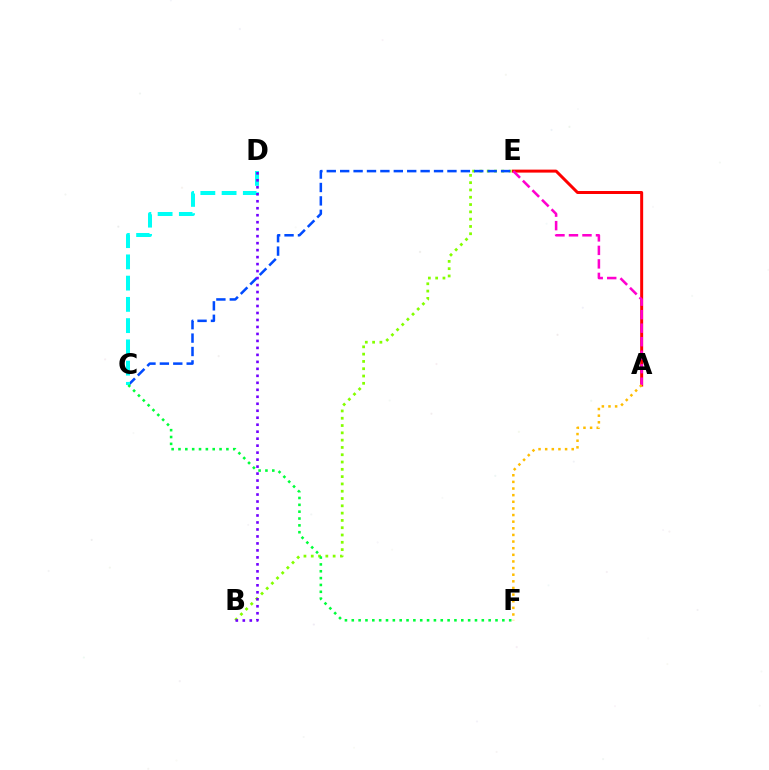{('A', 'E'): [{'color': '#ff0000', 'line_style': 'solid', 'thickness': 2.15}, {'color': '#ff00cf', 'line_style': 'dashed', 'thickness': 1.83}], ('B', 'E'): [{'color': '#84ff00', 'line_style': 'dotted', 'thickness': 1.98}], ('C', 'E'): [{'color': '#004bff', 'line_style': 'dashed', 'thickness': 1.82}], ('C', 'D'): [{'color': '#00fff6', 'line_style': 'dashed', 'thickness': 2.89}], ('B', 'D'): [{'color': '#7200ff', 'line_style': 'dotted', 'thickness': 1.9}], ('C', 'F'): [{'color': '#00ff39', 'line_style': 'dotted', 'thickness': 1.86}], ('A', 'F'): [{'color': '#ffbd00', 'line_style': 'dotted', 'thickness': 1.8}]}